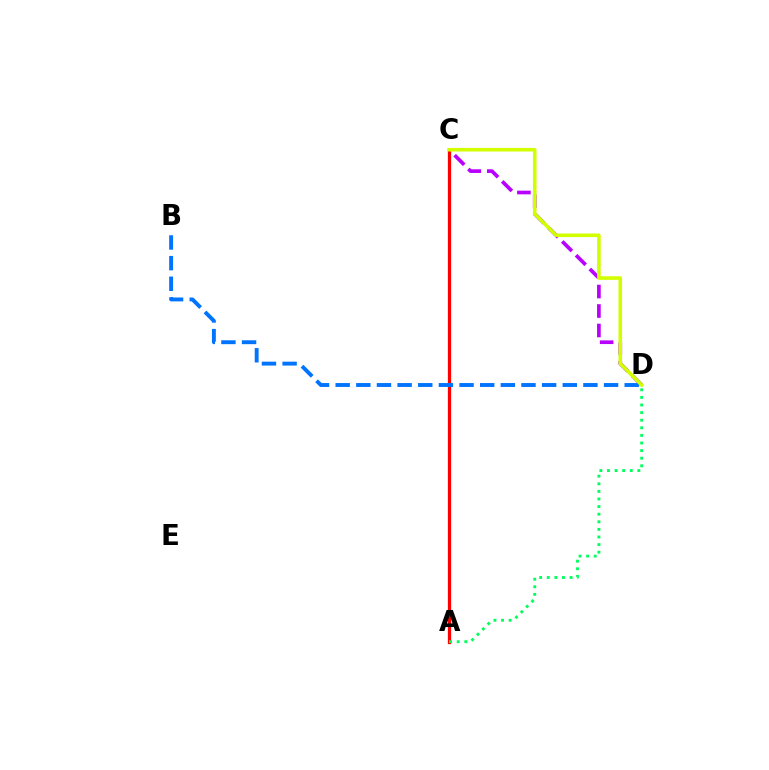{('C', 'D'): [{'color': '#b900ff', 'line_style': 'dashed', 'thickness': 2.65}, {'color': '#d1ff00', 'line_style': 'solid', 'thickness': 2.59}], ('A', 'C'): [{'color': '#ff0000', 'line_style': 'solid', 'thickness': 2.35}], ('A', 'D'): [{'color': '#00ff5c', 'line_style': 'dotted', 'thickness': 2.06}], ('B', 'D'): [{'color': '#0074ff', 'line_style': 'dashed', 'thickness': 2.8}]}